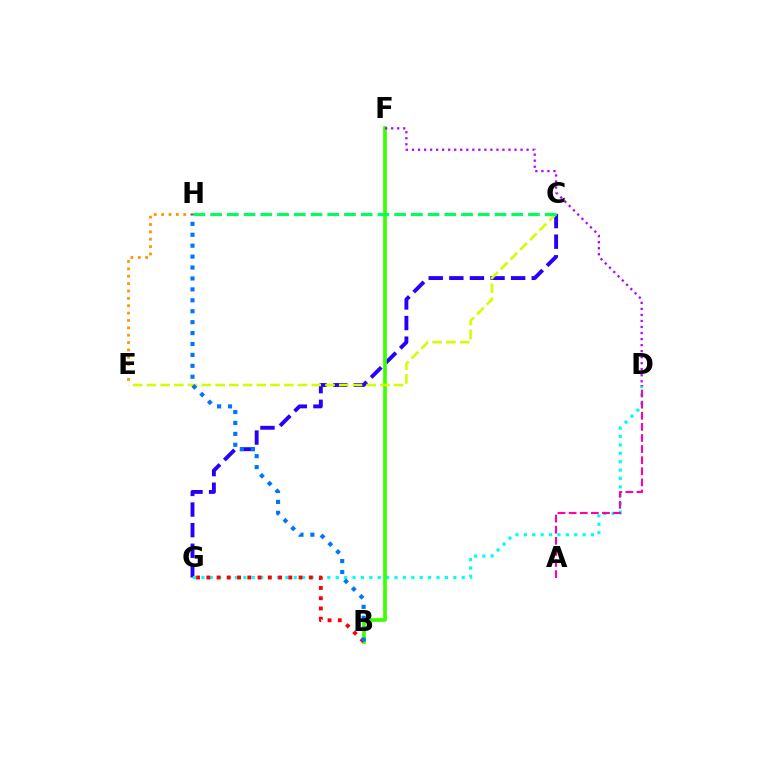{('C', 'G'): [{'color': '#2500ff', 'line_style': 'dashed', 'thickness': 2.8}], ('D', 'G'): [{'color': '#00fff6', 'line_style': 'dotted', 'thickness': 2.28}], ('A', 'D'): [{'color': '#ff00ac', 'line_style': 'dashed', 'thickness': 1.51}], ('B', 'F'): [{'color': '#3dff00', 'line_style': 'solid', 'thickness': 2.66}], ('B', 'G'): [{'color': '#ff0000', 'line_style': 'dotted', 'thickness': 2.79}], ('C', 'E'): [{'color': '#d1ff00', 'line_style': 'dashed', 'thickness': 1.87}], ('D', 'F'): [{'color': '#b900ff', 'line_style': 'dotted', 'thickness': 1.64}], ('E', 'H'): [{'color': '#ff9400', 'line_style': 'dotted', 'thickness': 2.0}], ('B', 'H'): [{'color': '#0074ff', 'line_style': 'dotted', 'thickness': 2.97}], ('C', 'H'): [{'color': '#00ff5c', 'line_style': 'dashed', 'thickness': 2.27}]}